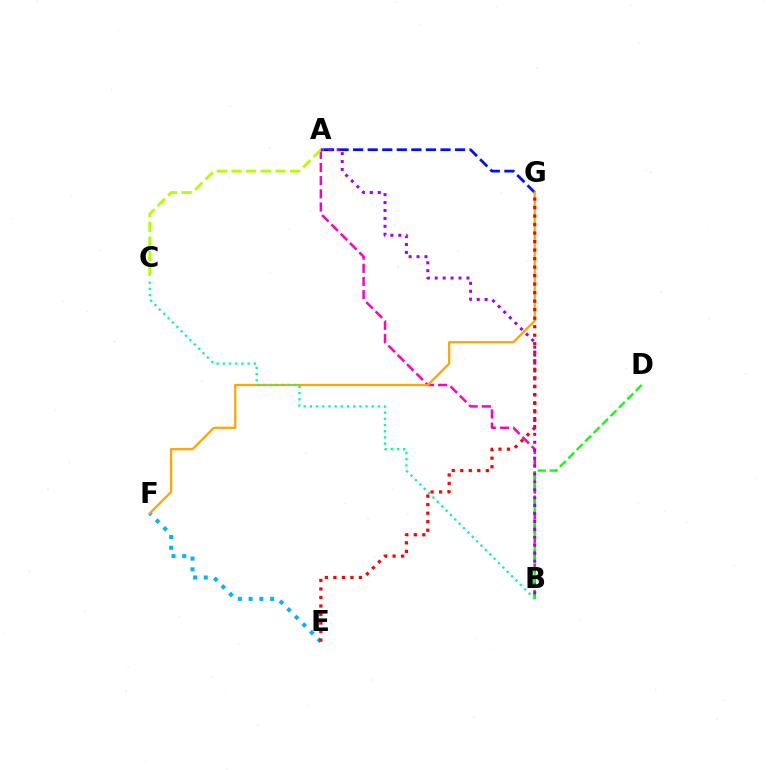{('A', 'B'): [{'color': '#ff00bd', 'line_style': 'dashed', 'thickness': 1.79}, {'color': '#9b00ff', 'line_style': 'dotted', 'thickness': 2.15}], ('E', 'F'): [{'color': '#00b5ff', 'line_style': 'dotted', 'thickness': 2.92}], ('B', 'D'): [{'color': '#08ff00', 'line_style': 'dashed', 'thickness': 1.62}], ('A', 'C'): [{'color': '#b3ff00', 'line_style': 'dashed', 'thickness': 1.99}], ('A', 'G'): [{'color': '#0010ff', 'line_style': 'dashed', 'thickness': 1.98}], ('F', 'G'): [{'color': '#ffa500', 'line_style': 'solid', 'thickness': 1.62}], ('B', 'C'): [{'color': '#00ff9d', 'line_style': 'dotted', 'thickness': 1.68}], ('E', 'G'): [{'color': '#ff0000', 'line_style': 'dotted', 'thickness': 2.31}]}